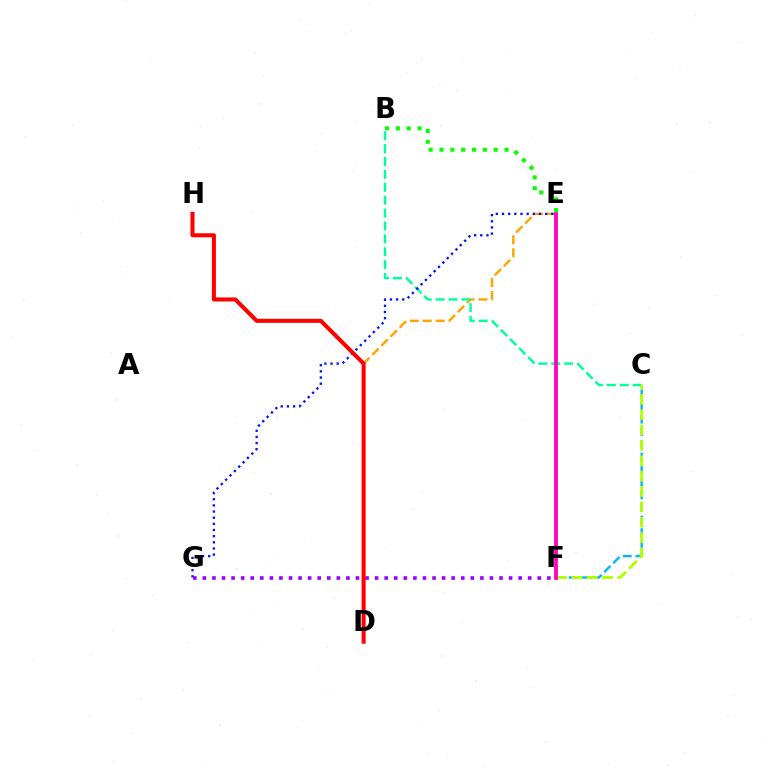{('C', 'F'): [{'color': '#00b5ff', 'line_style': 'dashed', 'thickness': 1.71}, {'color': '#b3ff00', 'line_style': 'dashed', 'thickness': 2.09}], ('D', 'E'): [{'color': '#ffa500', 'line_style': 'dashed', 'thickness': 1.75}], ('B', 'C'): [{'color': '#00ff9d', 'line_style': 'dashed', 'thickness': 1.75}], ('E', 'G'): [{'color': '#0010ff', 'line_style': 'dotted', 'thickness': 1.67}], ('F', 'G'): [{'color': '#9b00ff', 'line_style': 'dotted', 'thickness': 2.6}], ('E', 'F'): [{'color': '#ff00bd', 'line_style': 'solid', 'thickness': 2.72}], ('D', 'H'): [{'color': '#ff0000', 'line_style': 'solid', 'thickness': 2.91}], ('B', 'E'): [{'color': '#08ff00', 'line_style': 'dotted', 'thickness': 2.94}]}